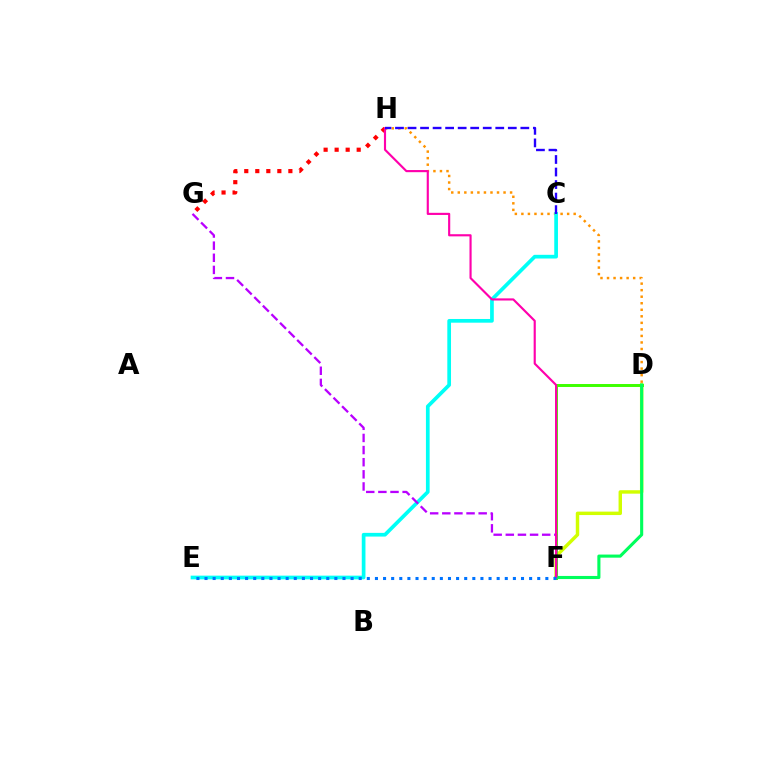{('D', 'F'): [{'color': '#d1ff00', 'line_style': 'solid', 'thickness': 2.48}, {'color': '#3dff00', 'line_style': 'solid', 'thickness': 2.13}, {'color': '#00ff5c', 'line_style': 'solid', 'thickness': 2.23}], ('D', 'H'): [{'color': '#ff9400', 'line_style': 'dotted', 'thickness': 1.78}], ('C', 'E'): [{'color': '#00fff6', 'line_style': 'solid', 'thickness': 2.66}], ('G', 'H'): [{'color': '#ff0000', 'line_style': 'dotted', 'thickness': 3.0}], ('F', 'G'): [{'color': '#b900ff', 'line_style': 'dashed', 'thickness': 1.65}], ('F', 'H'): [{'color': '#ff00ac', 'line_style': 'solid', 'thickness': 1.54}], ('C', 'H'): [{'color': '#2500ff', 'line_style': 'dashed', 'thickness': 1.7}], ('E', 'F'): [{'color': '#0074ff', 'line_style': 'dotted', 'thickness': 2.2}]}